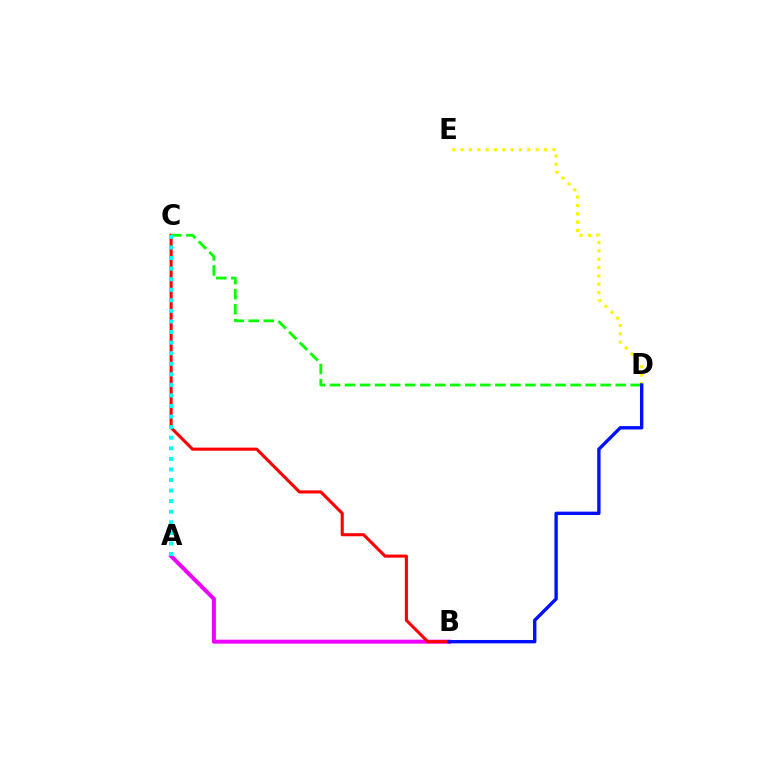{('A', 'B'): [{'color': '#ee00ff', 'line_style': 'solid', 'thickness': 2.86}], ('B', 'C'): [{'color': '#ff0000', 'line_style': 'solid', 'thickness': 2.21}], ('D', 'E'): [{'color': '#fcf500', 'line_style': 'dotted', 'thickness': 2.27}], ('C', 'D'): [{'color': '#08ff00', 'line_style': 'dashed', 'thickness': 2.04}], ('A', 'C'): [{'color': '#00fff6', 'line_style': 'dotted', 'thickness': 2.87}], ('B', 'D'): [{'color': '#0010ff', 'line_style': 'solid', 'thickness': 2.42}]}